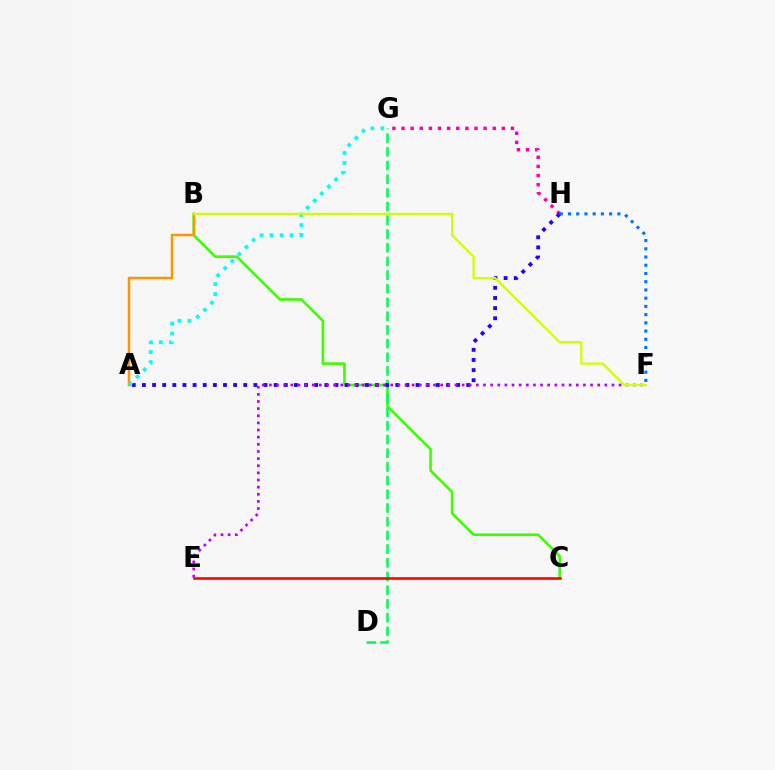{('B', 'C'): [{'color': '#3dff00', 'line_style': 'solid', 'thickness': 1.89}], ('A', 'B'): [{'color': '#ff9400', 'line_style': 'solid', 'thickness': 1.78}], ('D', 'G'): [{'color': '#00ff5c', 'line_style': 'dashed', 'thickness': 1.86}], ('G', 'H'): [{'color': '#ff00ac', 'line_style': 'dotted', 'thickness': 2.48}], ('A', 'H'): [{'color': '#2500ff', 'line_style': 'dotted', 'thickness': 2.75}], ('E', 'F'): [{'color': '#b900ff', 'line_style': 'dotted', 'thickness': 1.94}], ('A', 'G'): [{'color': '#00fff6', 'line_style': 'dotted', 'thickness': 2.72}], ('C', 'E'): [{'color': '#ff0000', 'line_style': 'solid', 'thickness': 1.87}], ('B', 'F'): [{'color': '#d1ff00', 'line_style': 'solid', 'thickness': 1.62}], ('F', 'H'): [{'color': '#0074ff', 'line_style': 'dotted', 'thickness': 2.23}]}